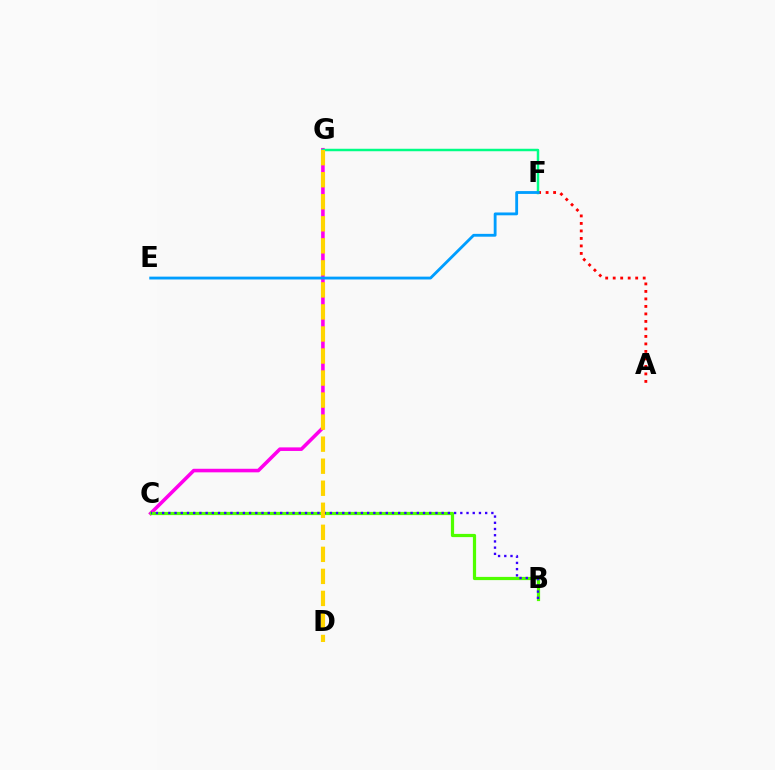{('C', 'G'): [{'color': '#ff00ed', 'line_style': 'solid', 'thickness': 2.57}], ('A', 'F'): [{'color': '#ff0000', 'line_style': 'dotted', 'thickness': 2.04}], ('B', 'C'): [{'color': '#4fff00', 'line_style': 'solid', 'thickness': 2.31}, {'color': '#3700ff', 'line_style': 'dotted', 'thickness': 1.69}], ('F', 'G'): [{'color': '#00ff86', 'line_style': 'solid', 'thickness': 1.78}], ('D', 'G'): [{'color': '#ffd500', 'line_style': 'dashed', 'thickness': 2.99}], ('E', 'F'): [{'color': '#009eff', 'line_style': 'solid', 'thickness': 2.04}]}